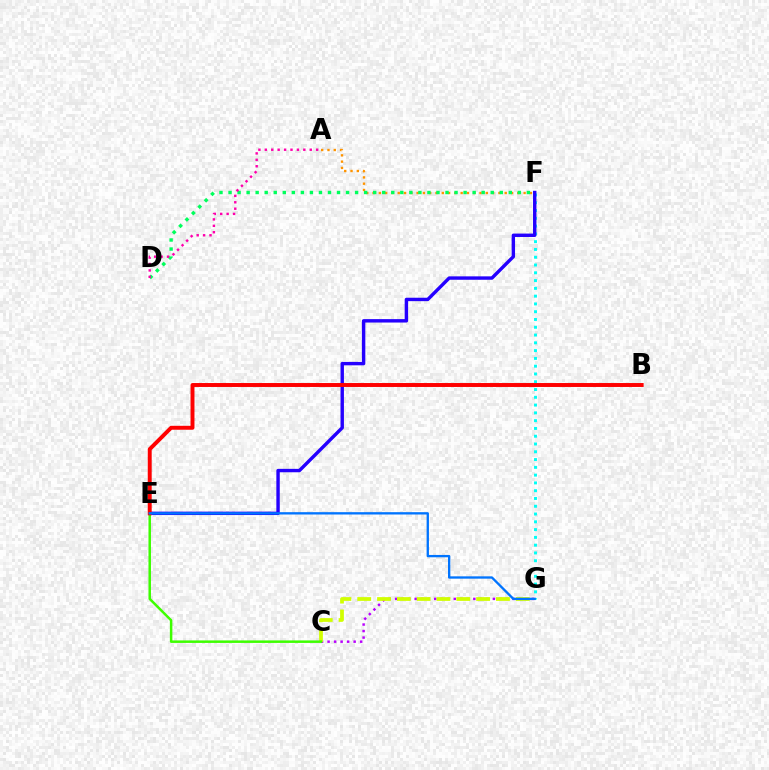{('C', 'G'): [{'color': '#b900ff', 'line_style': 'dotted', 'thickness': 1.77}, {'color': '#d1ff00', 'line_style': 'dashed', 'thickness': 2.69}], ('F', 'G'): [{'color': '#00fff6', 'line_style': 'dotted', 'thickness': 2.11}], ('C', 'E'): [{'color': '#3dff00', 'line_style': 'solid', 'thickness': 1.8}], ('A', 'F'): [{'color': '#ff9400', 'line_style': 'dotted', 'thickness': 1.71}], ('E', 'F'): [{'color': '#2500ff', 'line_style': 'solid', 'thickness': 2.46}], ('D', 'F'): [{'color': '#00ff5c', 'line_style': 'dotted', 'thickness': 2.46}], ('B', 'E'): [{'color': '#ff0000', 'line_style': 'solid', 'thickness': 2.84}], ('E', 'G'): [{'color': '#0074ff', 'line_style': 'solid', 'thickness': 1.68}], ('A', 'D'): [{'color': '#ff00ac', 'line_style': 'dotted', 'thickness': 1.74}]}